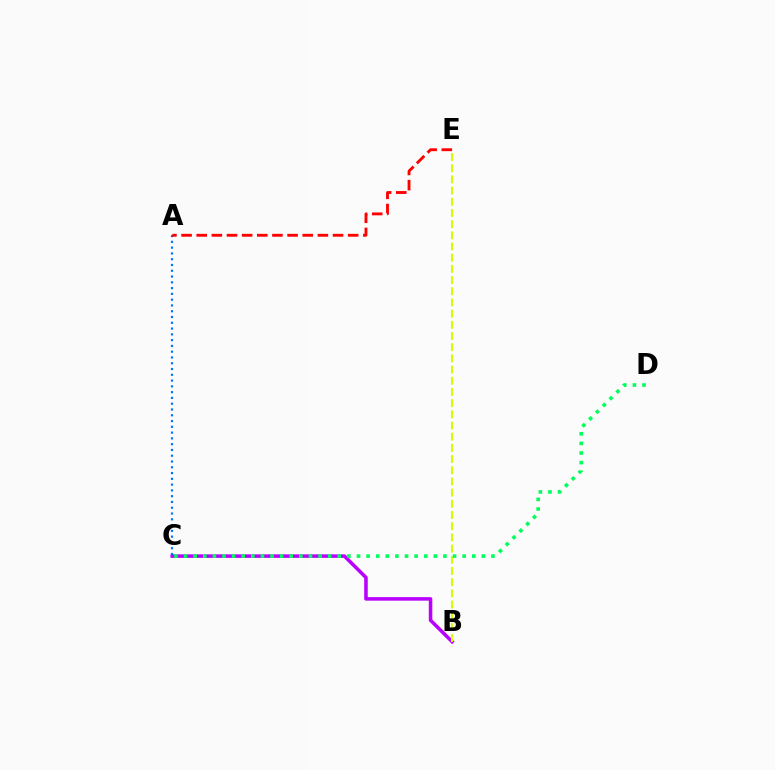{('B', 'C'): [{'color': '#b900ff', 'line_style': 'solid', 'thickness': 2.55}], ('A', 'C'): [{'color': '#0074ff', 'line_style': 'dotted', 'thickness': 1.57}], ('B', 'E'): [{'color': '#d1ff00', 'line_style': 'dashed', 'thickness': 1.52}], ('C', 'D'): [{'color': '#00ff5c', 'line_style': 'dotted', 'thickness': 2.61}], ('A', 'E'): [{'color': '#ff0000', 'line_style': 'dashed', 'thickness': 2.06}]}